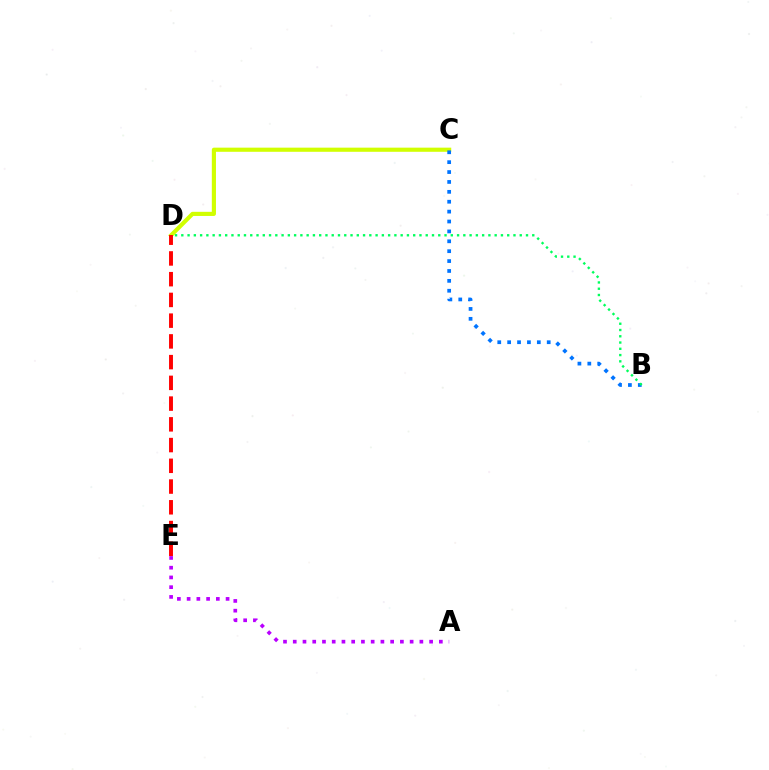{('C', 'D'): [{'color': '#d1ff00', 'line_style': 'solid', 'thickness': 2.98}], ('D', 'E'): [{'color': '#ff0000', 'line_style': 'dashed', 'thickness': 2.82}], ('B', 'C'): [{'color': '#0074ff', 'line_style': 'dotted', 'thickness': 2.69}], ('A', 'E'): [{'color': '#b900ff', 'line_style': 'dotted', 'thickness': 2.65}], ('B', 'D'): [{'color': '#00ff5c', 'line_style': 'dotted', 'thickness': 1.7}]}